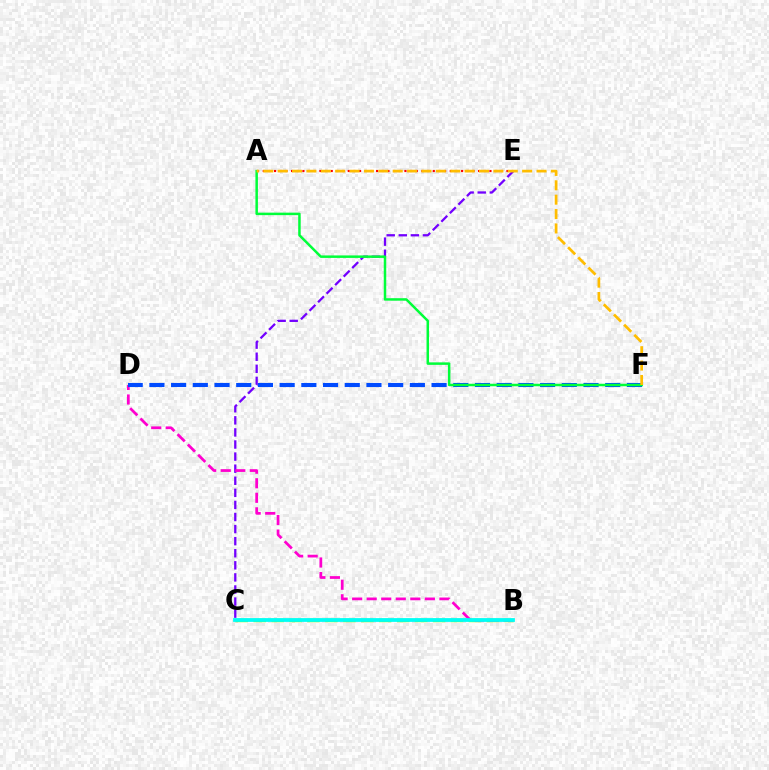{('B', 'C'): [{'color': '#84ff00', 'line_style': 'dashed', 'thickness': 2.44}, {'color': '#00fff6', 'line_style': 'solid', 'thickness': 2.71}], ('C', 'E'): [{'color': '#7200ff', 'line_style': 'dashed', 'thickness': 1.64}], ('A', 'E'): [{'color': '#ff0000', 'line_style': 'dotted', 'thickness': 1.54}], ('B', 'D'): [{'color': '#ff00cf', 'line_style': 'dashed', 'thickness': 1.98}], ('D', 'F'): [{'color': '#004bff', 'line_style': 'dashed', 'thickness': 2.95}], ('A', 'F'): [{'color': '#00ff39', 'line_style': 'solid', 'thickness': 1.8}, {'color': '#ffbd00', 'line_style': 'dashed', 'thickness': 1.95}]}